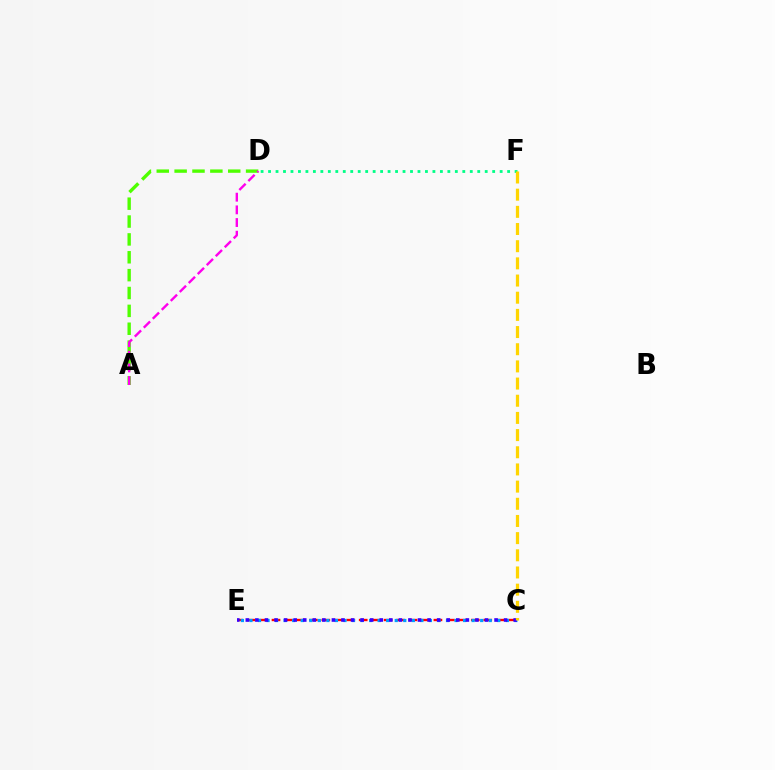{('C', 'E'): [{'color': '#ff0000', 'line_style': 'dashed', 'thickness': 1.69}, {'color': '#009eff', 'line_style': 'dotted', 'thickness': 2.32}, {'color': '#3700ff', 'line_style': 'dotted', 'thickness': 2.6}], ('D', 'F'): [{'color': '#00ff86', 'line_style': 'dotted', 'thickness': 2.03}], ('A', 'D'): [{'color': '#4fff00', 'line_style': 'dashed', 'thickness': 2.43}, {'color': '#ff00ed', 'line_style': 'dashed', 'thickness': 1.72}], ('C', 'F'): [{'color': '#ffd500', 'line_style': 'dashed', 'thickness': 2.33}]}